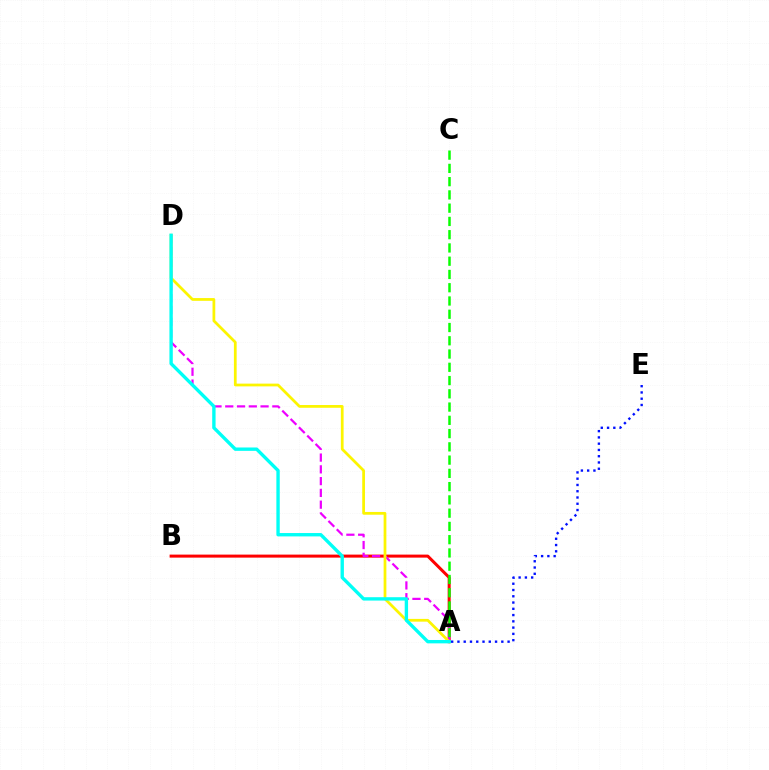{('A', 'B'): [{'color': '#ff0000', 'line_style': 'solid', 'thickness': 2.17}], ('A', 'E'): [{'color': '#0010ff', 'line_style': 'dotted', 'thickness': 1.7}], ('A', 'D'): [{'color': '#ee00ff', 'line_style': 'dashed', 'thickness': 1.6}, {'color': '#fcf500', 'line_style': 'solid', 'thickness': 1.98}, {'color': '#00fff6', 'line_style': 'solid', 'thickness': 2.42}], ('A', 'C'): [{'color': '#08ff00', 'line_style': 'dashed', 'thickness': 1.8}]}